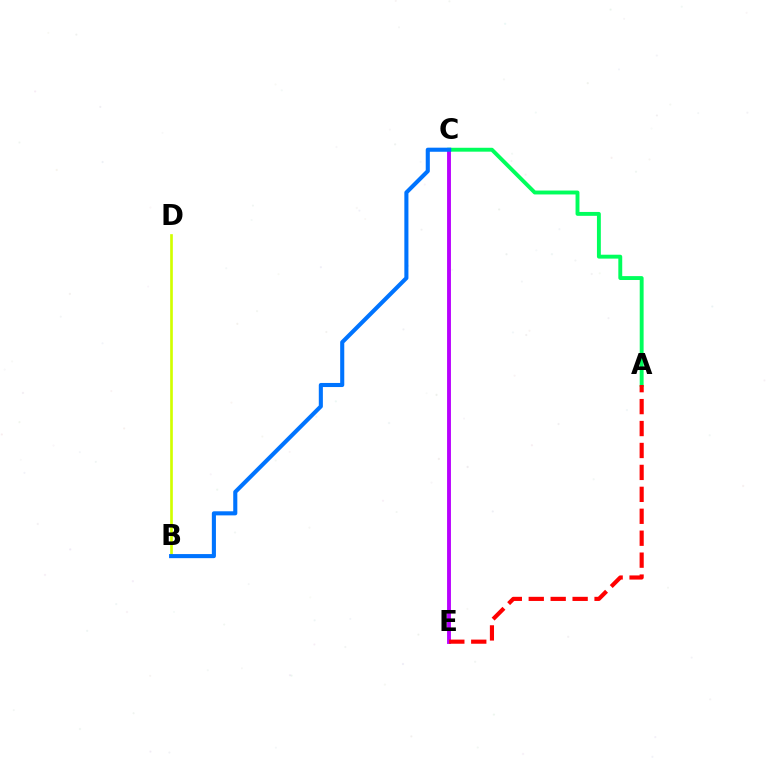{('A', 'C'): [{'color': '#00ff5c', 'line_style': 'solid', 'thickness': 2.8}], ('C', 'E'): [{'color': '#b900ff', 'line_style': 'solid', 'thickness': 2.78}], ('A', 'E'): [{'color': '#ff0000', 'line_style': 'dashed', 'thickness': 2.98}], ('B', 'D'): [{'color': '#d1ff00', 'line_style': 'solid', 'thickness': 1.93}], ('B', 'C'): [{'color': '#0074ff', 'line_style': 'solid', 'thickness': 2.94}]}